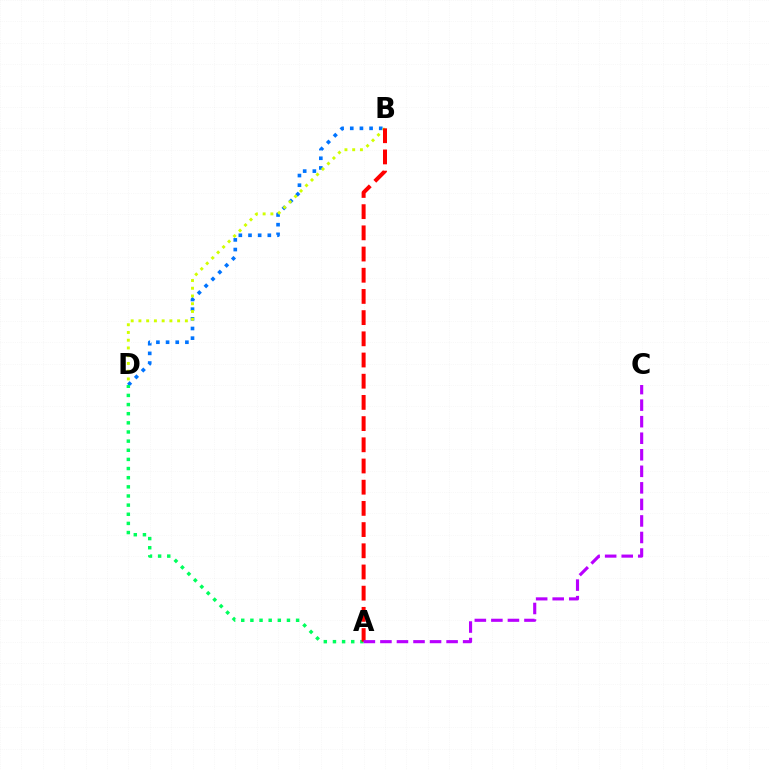{('B', 'D'): [{'color': '#0074ff', 'line_style': 'dotted', 'thickness': 2.63}, {'color': '#d1ff00', 'line_style': 'dotted', 'thickness': 2.1}], ('A', 'D'): [{'color': '#00ff5c', 'line_style': 'dotted', 'thickness': 2.48}], ('A', 'B'): [{'color': '#ff0000', 'line_style': 'dashed', 'thickness': 2.88}], ('A', 'C'): [{'color': '#b900ff', 'line_style': 'dashed', 'thickness': 2.25}]}